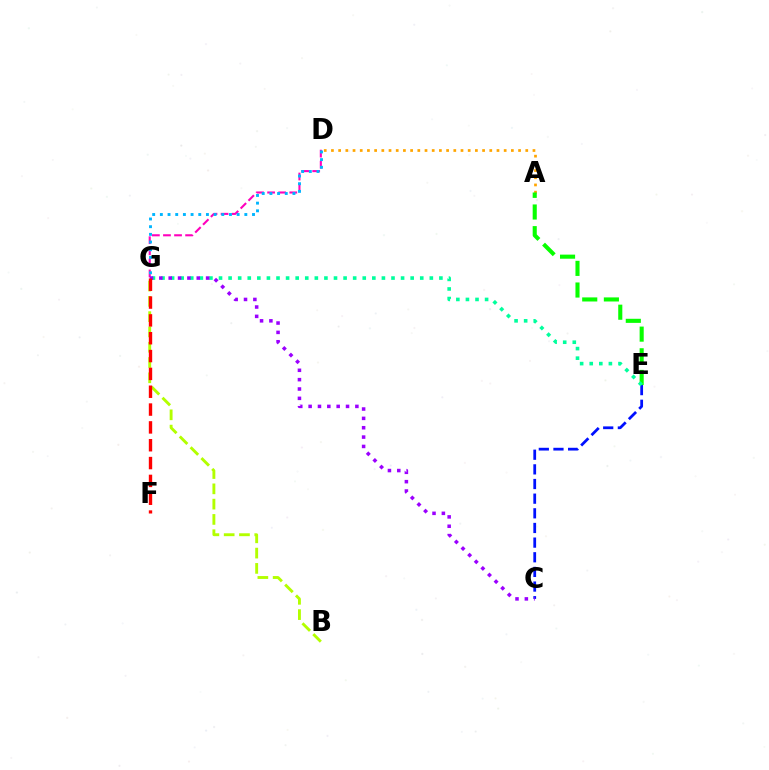{('A', 'D'): [{'color': '#ffa500', 'line_style': 'dotted', 'thickness': 1.96}], ('A', 'E'): [{'color': '#08ff00', 'line_style': 'dashed', 'thickness': 2.94}], ('D', 'G'): [{'color': '#ff00bd', 'line_style': 'dashed', 'thickness': 1.51}, {'color': '#00b5ff', 'line_style': 'dotted', 'thickness': 2.09}], ('C', 'E'): [{'color': '#0010ff', 'line_style': 'dashed', 'thickness': 1.99}], ('E', 'G'): [{'color': '#00ff9d', 'line_style': 'dotted', 'thickness': 2.6}], ('C', 'G'): [{'color': '#9b00ff', 'line_style': 'dotted', 'thickness': 2.54}], ('B', 'G'): [{'color': '#b3ff00', 'line_style': 'dashed', 'thickness': 2.08}], ('F', 'G'): [{'color': '#ff0000', 'line_style': 'dashed', 'thickness': 2.42}]}